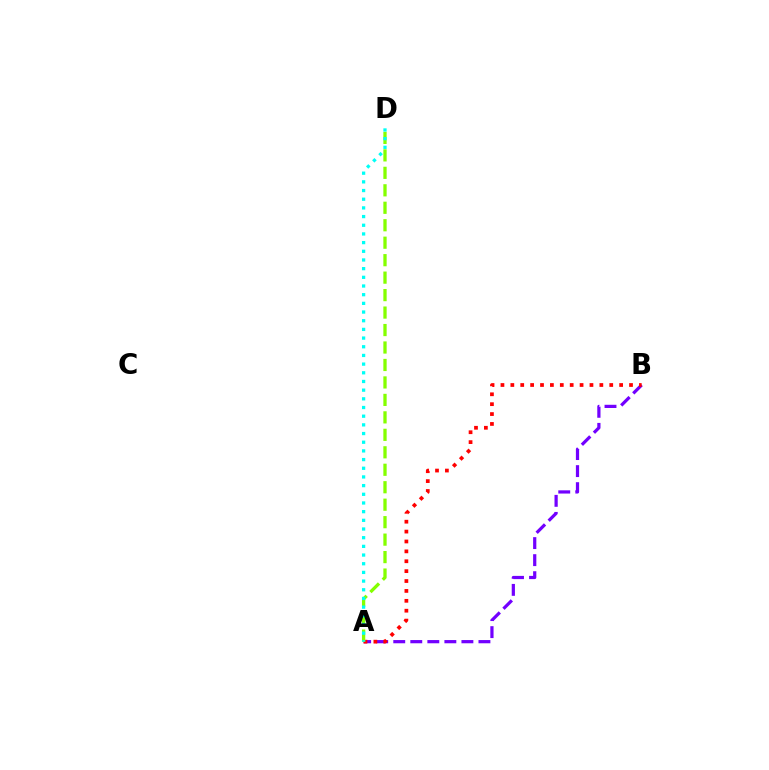{('A', 'B'): [{'color': '#7200ff', 'line_style': 'dashed', 'thickness': 2.31}, {'color': '#ff0000', 'line_style': 'dotted', 'thickness': 2.69}], ('A', 'D'): [{'color': '#84ff00', 'line_style': 'dashed', 'thickness': 2.37}, {'color': '#00fff6', 'line_style': 'dotted', 'thickness': 2.36}]}